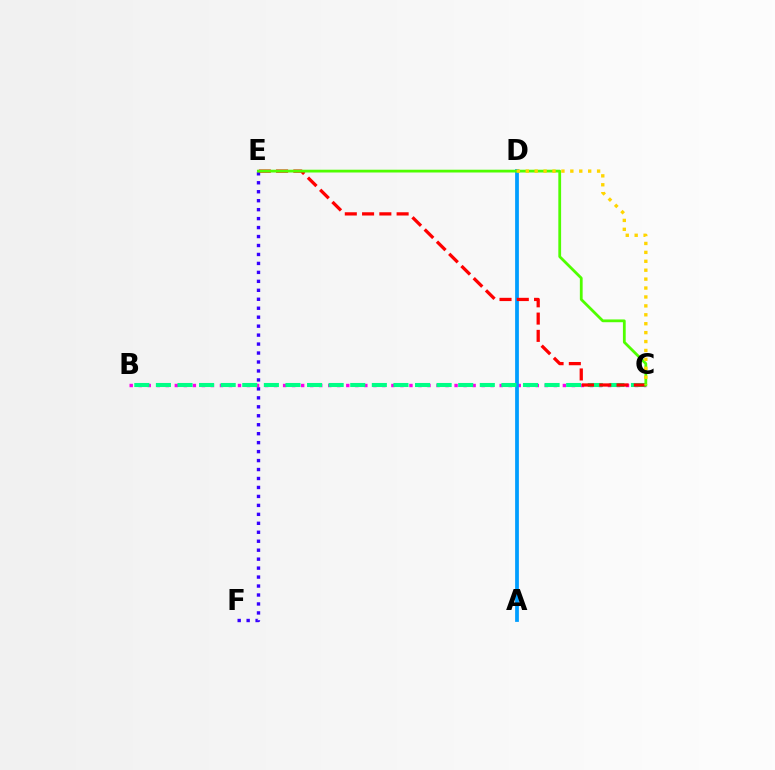{('E', 'F'): [{'color': '#3700ff', 'line_style': 'dotted', 'thickness': 2.43}], ('B', 'C'): [{'color': '#ff00ed', 'line_style': 'dotted', 'thickness': 2.45}, {'color': '#00ff86', 'line_style': 'dashed', 'thickness': 2.93}], ('A', 'D'): [{'color': '#009eff', 'line_style': 'solid', 'thickness': 2.71}], ('C', 'E'): [{'color': '#ff0000', 'line_style': 'dashed', 'thickness': 2.35}, {'color': '#4fff00', 'line_style': 'solid', 'thickness': 2.0}], ('C', 'D'): [{'color': '#ffd500', 'line_style': 'dotted', 'thickness': 2.42}]}